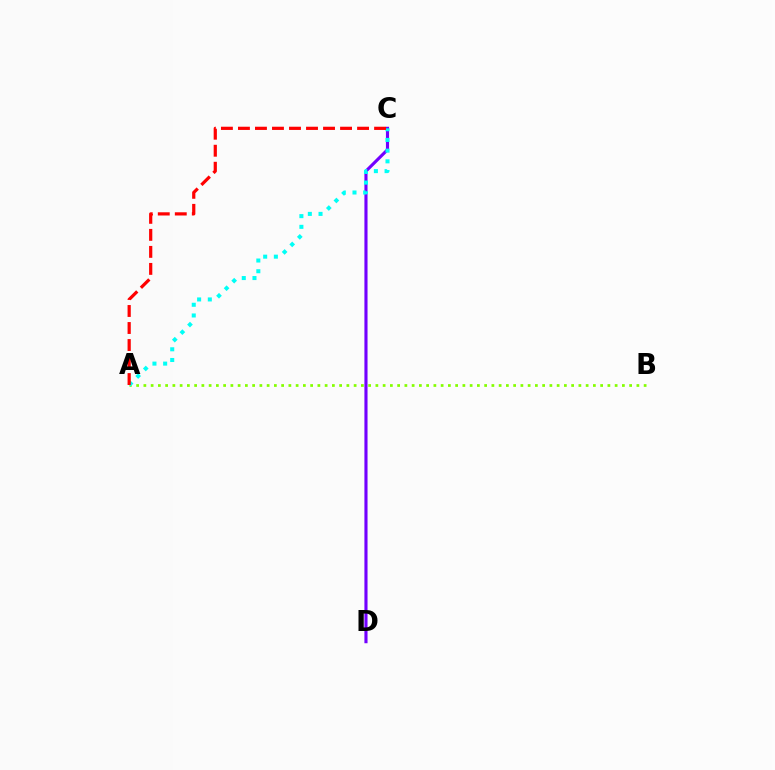{('A', 'B'): [{'color': '#84ff00', 'line_style': 'dotted', 'thickness': 1.97}], ('C', 'D'): [{'color': '#7200ff', 'line_style': 'solid', 'thickness': 2.25}], ('A', 'C'): [{'color': '#00fff6', 'line_style': 'dotted', 'thickness': 2.91}, {'color': '#ff0000', 'line_style': 'dashed', 'thickness': 2.31}]}